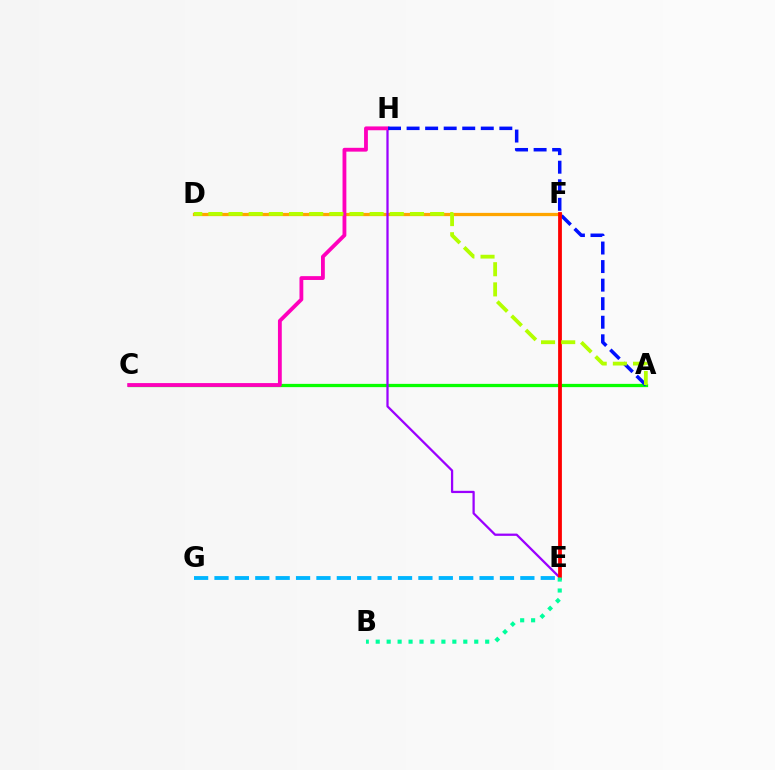{('D', 'F'): [{'color': '#ffa500', 'line_style': 'solid', 'thickness': 2.34}], ('A', 'C'): [{'color': '#08ff00', 'line_style': 'solid', 'thickness': 2.35}], ('E', 'H'): [{'color': '#9b00ff', 'line_style': 'solid', 'thickness': 1.63}], ('C', 'H'): [{'color': '#ff00bd', 'line_style': 'solid', 'thickness': 2.75}], ('A', 'H'): [{'color': '#0010ff', 'line_style': 'dashed', 'thickness': 2.52}], ('E', 'F'): [{'color': '#ff0000', 'line_style': 'solid', 'thickness': 2.72}], ('E', 'G'): [{'color': '#00b5ff', 'line_style': 'dashed', 'thickness': 2.77}], ('B', 'E'): [{'color': '#00ff9d', 'line_style': 'dotted', 'thickness': 2.97}], ('A', 'D'): [{'color': '#b3ff00', 'line_style': 'dashed', 'thickness': 2.74}]}